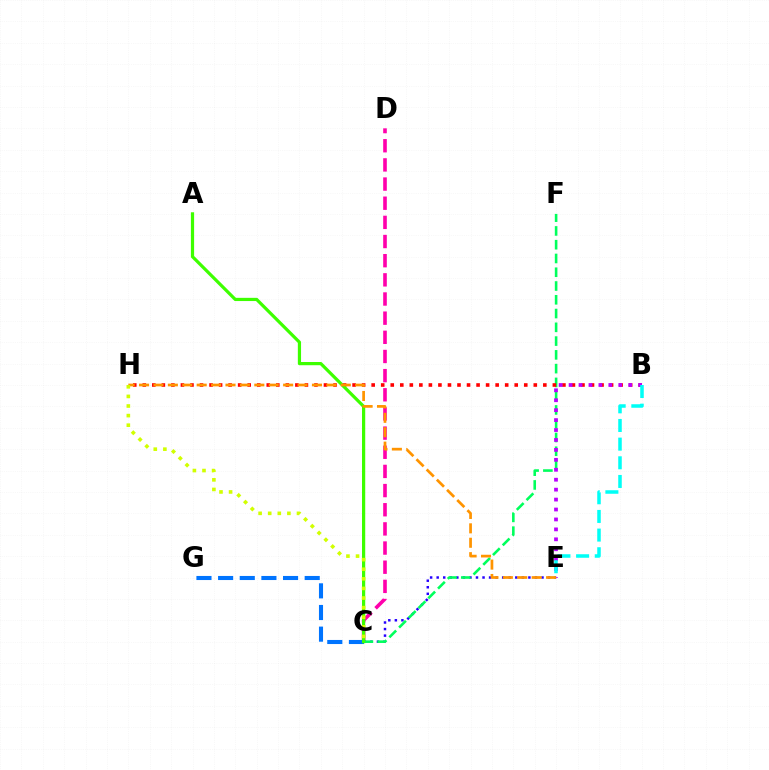{('C', 'D'): [{'color': '#ff00ac', 'line_style': 'dashed', 'thickness': 2.6}], ('C', 'E'): [{'color': '#2500ff', 'line_style': 'dotted', 'thickness': 1.78}], ('C', 'G'): [{'color': '#0074ff', 'line_style': 'dashed', 'thickness': 2.94}], ('C', 'F'): [{'color': '#00ff5c', 'line_style': 'dashed', 'thickness': 1.87}], ('B', 'H'): [{'color': '#ff0000', 'line_style': 'dotted', 'thickness': 2.59}], ('B', 'E'): [{'color': '#b900ff', 'line_style': 'dotted', 'thickness': 2.7}, {'color': '#00fff6', 'line_style': 'dashed', 'thickness': 2.53}], ('A', 'C'): [{'color': '#3dff00', 'line_style': 'solid', 'thickness': 2.31}], ('E', 'H'): [{'color': '#ff9400', 'line_style': 'dashed', 'thickness': 1.96}], ('C', 'H'): [{'color': '#d1ff00', 'line_style': 'dotted', 'thickness': 2.61}]}